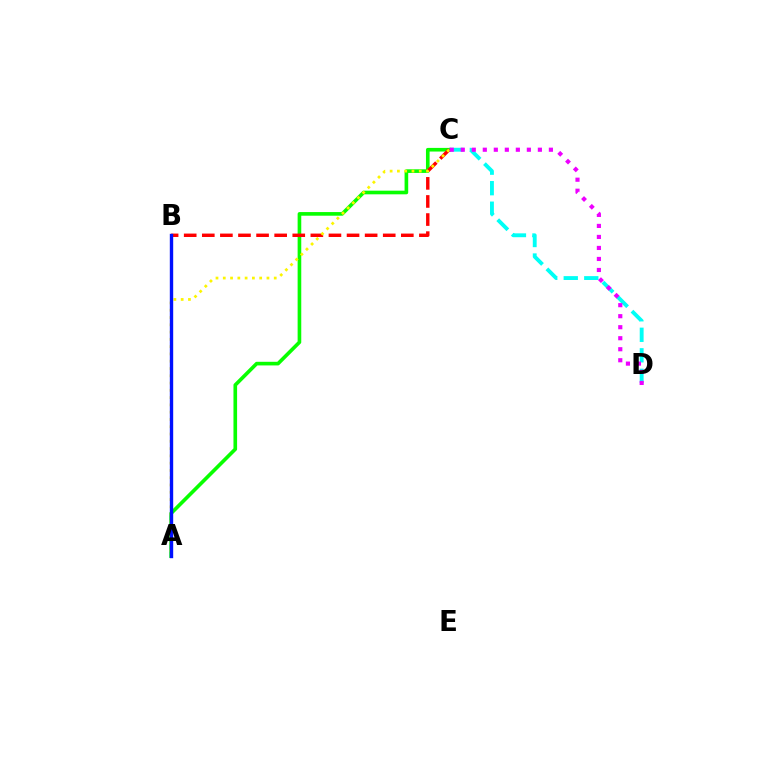{('C', 'D'): [{'color': '#00fff6', 'line_style': 'dashed', 'thickness': 2.79}, {'color': '#ee00ff', 'line_style': 'dotted', 'thickness': 2.99}], ('A', 'C'): [{'color': '#08ff00', 'line_style': 'solid', 'thickness': 2.62}, {'color': '#fcf500', 'line_style': 'dotted', 'thickness': 1.98}], ('B', 'C'): [{'color': '#ff0000', 'line_style': 'dashed', 'thickness': 2.46}], ('A', 'B'): [{'color': '#0010ff', 'line_style': 'solid', 'thickness': 2.44}]}